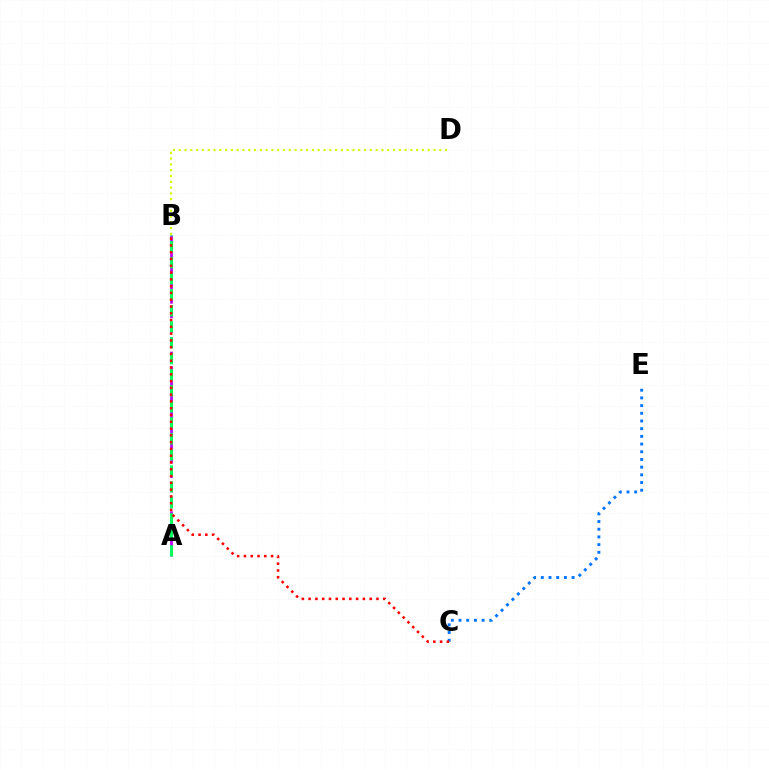{('A', 'B'): [{'color': '#b900ff', 'line_style': 'dashed', 'thickness': 1.97}, {'color': '#00ff5c', 'line_style': 'dashed', 'thickness': 2.18}], ('C', 'E'): [{'color': '#0074ff', 'line_style': 'dotted', 'thickness': 2.09}], ('B', 'D'): [{'color': '#d1ff00', 'line_style': 'dotted', 'thickness': 1.57}], ('B', 'C'): [{'color': '#ff0000', 'line_style': 'dotted', 'thickness': 1.84}]}